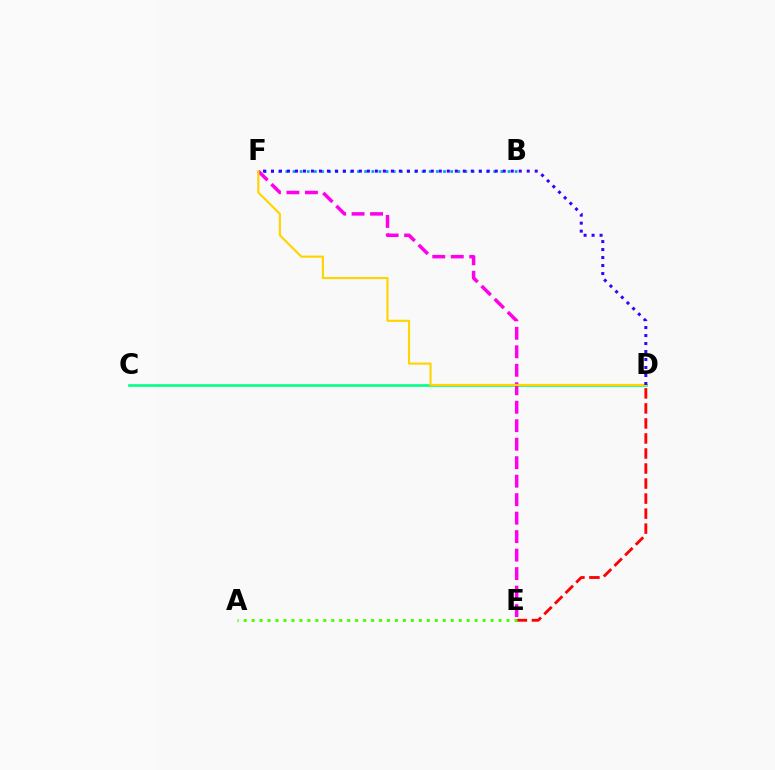{('D', 'E'): [{'color': '#ff0000', 'line_style': 'dashed', 'thickness': 2.04}], ('C', 'D'): [{'color': '#00ff86', 'line_style': 'solid', 'thickness': 1.89}], ('B', 'F'): [{'color': '#009eff', 'line_style': 'dotted', 'thickness': 1.95}], ('A', 'E'): [{'color': '#4fff00', 'line_style': 'dotted', 'thickness': 2.16}], ('E', 'F'): [{'color': '#ff00ed', 'line_style': 'dashed', 'thickness': 2.51}], ('D', 'F'): [{'color': '#ffd500', 'line_style': 'solid', 'thickness': 1.54}, {'color': '#3700ff', 'line_style': 'dotted', 'thickness': 2.17}]}